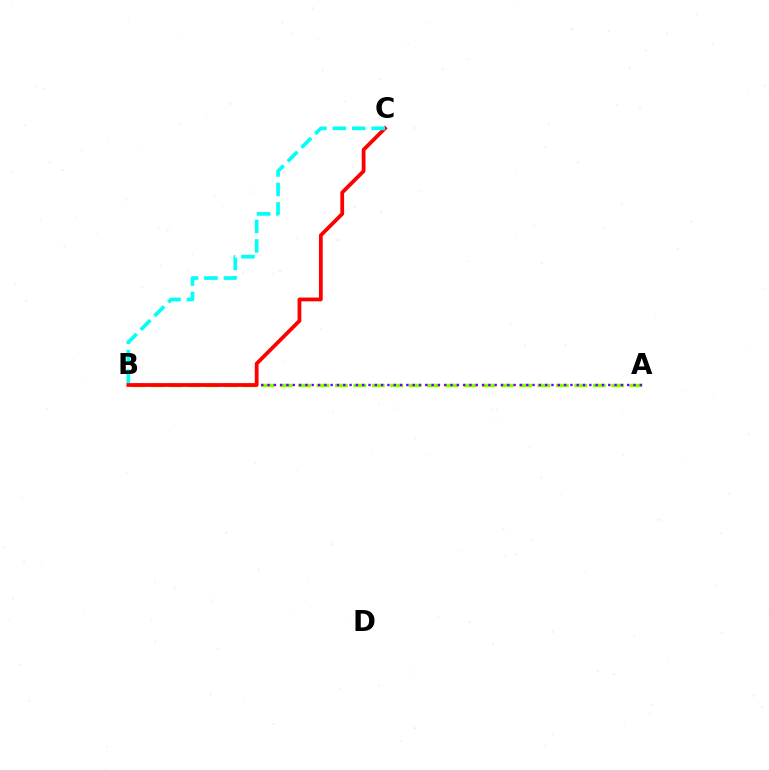{('A', 'B'): [{'color': '#84ff00', 'line_style': 'dashed', 'thickness': 2.5}, {'color': '#7200ff', 'line_style': 'dotted', 'thickness': 1.71}], ('B', 'C'): [{'color': '#ff0000', 'line_style': 'solid', 'thickness': 2.72}, {'color': '#00fff6', 'line_style': 'dashed', 'thickness': 2.64}]}